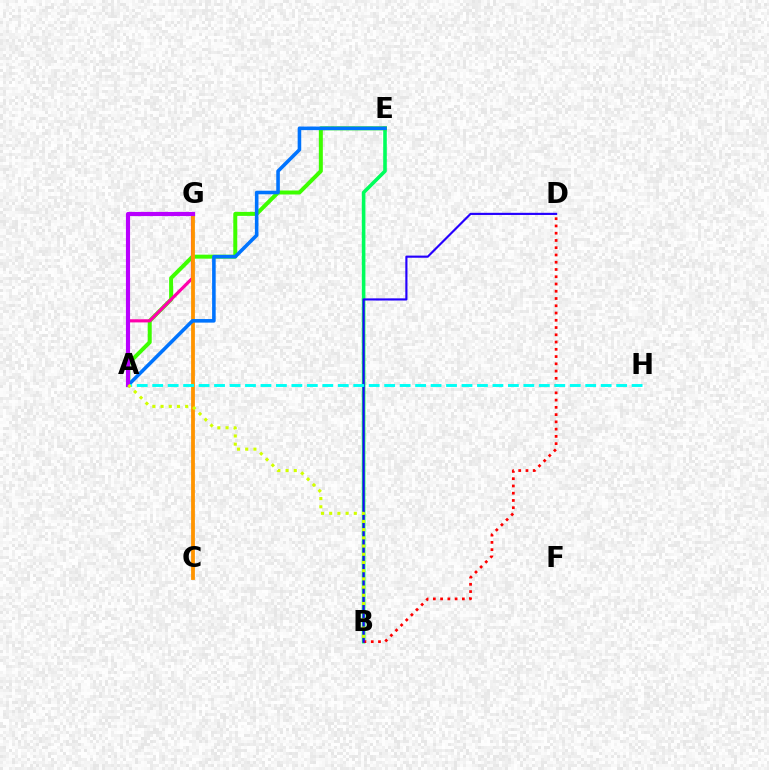{('B', 'E'): [{'color': '#00ff5c', 'line_style': 'solid', 'thickness': 2.58}], ('A', 'E'): [{'color': '#3dff00', 'line_style': 'solid', 'thickness': 2.87}, {'color': '#0074ff', 'line_style': 'solid', 'thickness': 2.58}], ('B', 'D'): [{'color': '#ff0000', 'line_style': 'dotted', 'thickness': 1.97}, {'color': '#2500ff', 'line_style': 'solid', 'thickness': 1.55}], ('A', 'G'): [{'color': '#ff00ac', 'line_style': 'solid', 'thickness': 2.27}, {'color': '#b900ff', 'line_style': 'solid', 'thickness': 2.98}], ('C', 'G'): [{'color': '#ff9400', 'line_style': 'solid', 'thickness': 2.74}], ('A', 'H'): [{'color': '#00fff6', 'line_style': 'dashed', 'thickness': 2.1}], ('A', 'B'): [{'color': '#d1ff00', 'line_style': 'dotted', 'thickness': 2.23}]}